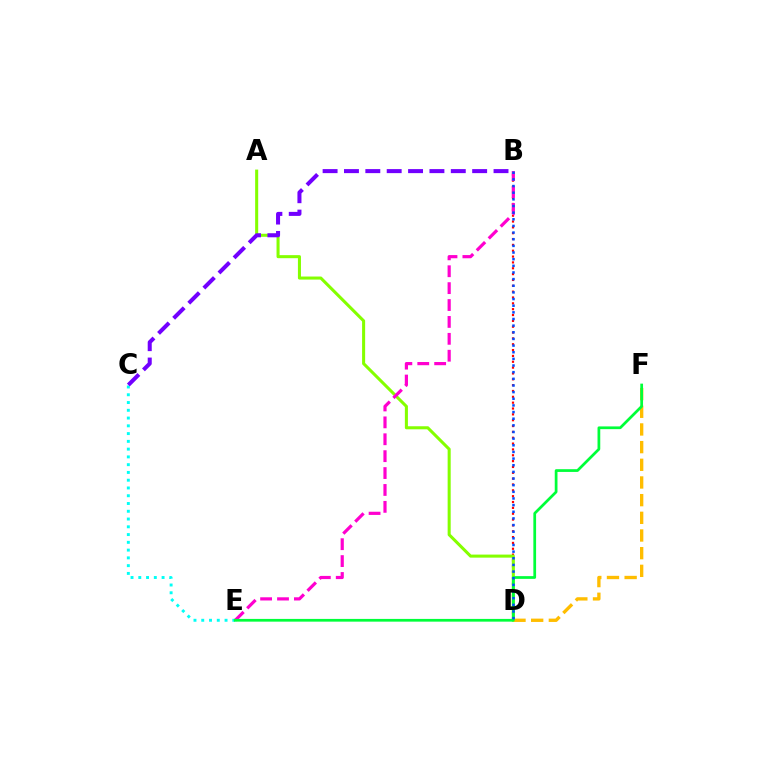{('C', 'E'): [{'color': '#00fff6', 'line_style': 'dotted', 'thickness': 2.11}], ('B', 'D'): [{'color': '#ff0000', 'line_style': 'dotted', 'thickness': 1.59}, {'color': '#004bff', 'line_style': 'dotted', 'thickness': 1.81}], ('A', 'D'): [{'color': '#84ff00', 'line_style': 'solid', 'thickness': 2.2}], ('D', 'F'): [{'color': '#ffbd00', 'line_style': 'dashed', 'thickness': 2.4}], ('B', 'C'): [{'color': '#7200ff', 'line_style': 'dashed', 'thickness': 2.9}], ('B', 'E'): [{'color': '#ff00cf', 'line_style': 'dashed', 'thickness': 2.3}], ('E', 'F'): [{'color': '#00ff39', 'line_style': 'solid', 'thickness': 1.97}]}